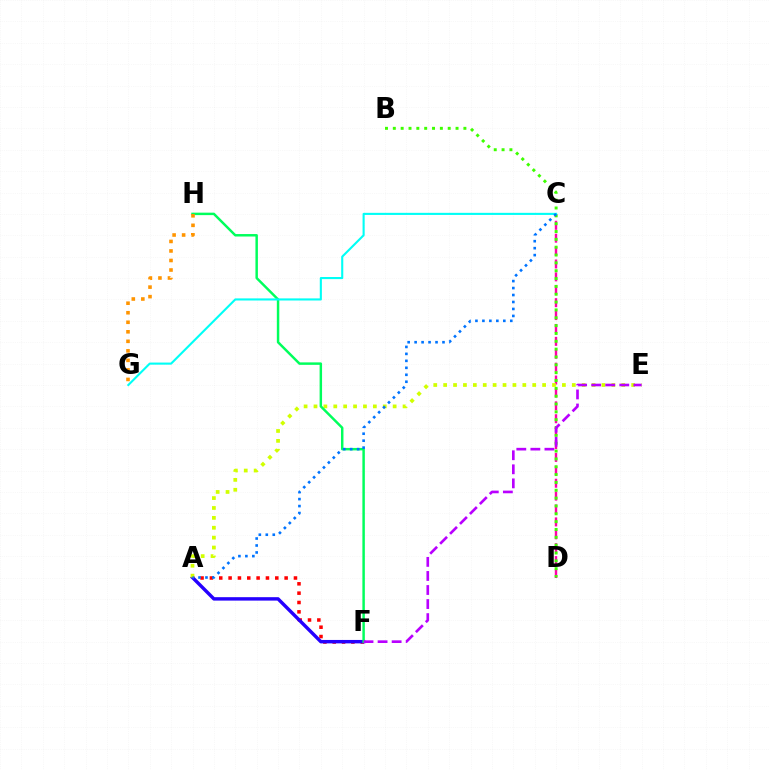{('A', 'F'): [{'color': '#ff0000', 'line_style': 'dotted', 'thickness': 2.54}, {'color': '#2500ff', 'line_style': 'solid', 'thickness': 2.47}], ('C', 'D'): [{'color': '#ff00ac', 'line_style': 'dashed', 'thickness': 1.75}], ('B', 'D'): [{'color': '#3dff00', 'line_style': 'dotted', 'thickness': 2.13}], ('A', 'E'): [{'color': '#d1ff00', 'line_style': 'dotted', 'thickness': 2.69}], ('F', 'H'): [{'color': '#00ff5c', 'line_style': 'solid', 'thickness': 1.77}], ('G', 'H'): [{'color': '#ff9400', 'line_style': 'dotted', 'thickness': 2.59}], ('E', 'F'): [{'color': '#b900ff', 'line_style': 'dashed', 'thickness': 1.91}], ('C', 'G'): [{'color': '#00fff6', 'line_style': 'solid', 'thickness': 1.52}], ('A', 'C'): [{'color': '#0074ff', 'line_style': 'dotted', 'thickness': 1.89}]}